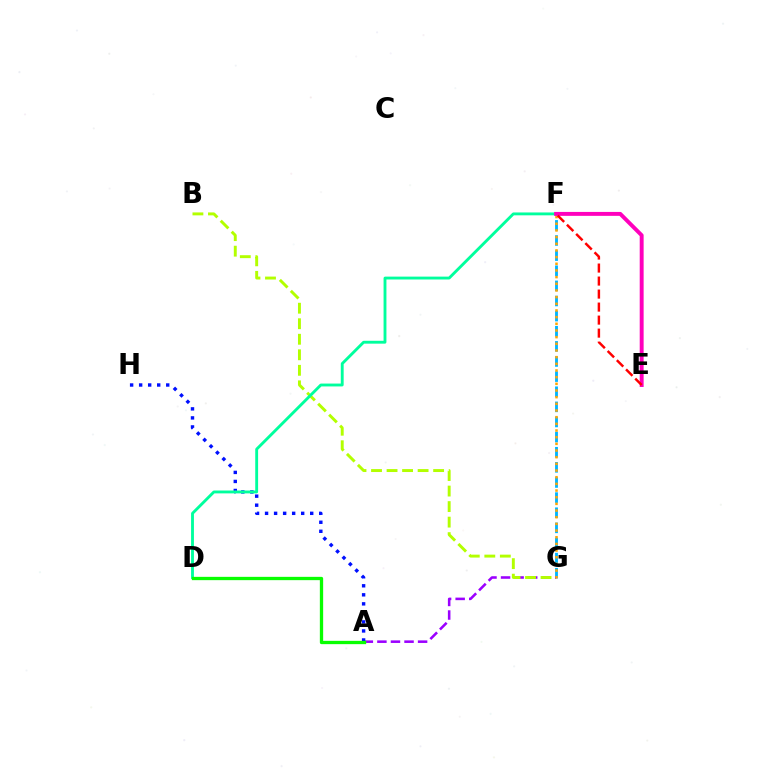{('F', 'G'): [{'color': '#00b5ff', 'line_style': 'dashed', 'thickness': 2.05}, {'color': '#ffa500', 'line_style': 'dotted', 'thickness': 1.81}], ('A', 'G'): [{'color': '#9b00ff', 'line_style': 'dashed', 'thickness': 1.84}], ('A', 'H'): [{'color': '#0010ff', 'line_style': 'dotted', 'thickness': 2.45}], ('B', 'G'): [{'color': '#b3ff00', 'line_style': 'dashed', 'thickness': 2.11}], ('D', 'F'): [{'color': '#00ff9d', 'line_style': 'solid', 'thickness': 2.06}], ('E', 'F'): [{'color': '#ff00bd', 'line_style': 'solid', 'thickness': 2.83}, {'color': '#ff0000', 'line_style': 'dashed', 'thickness': 1.77}], ('A', 'D'): [{'color': '#08ff00', 'line_style': 'solid', 'thickness': 2.38}]}